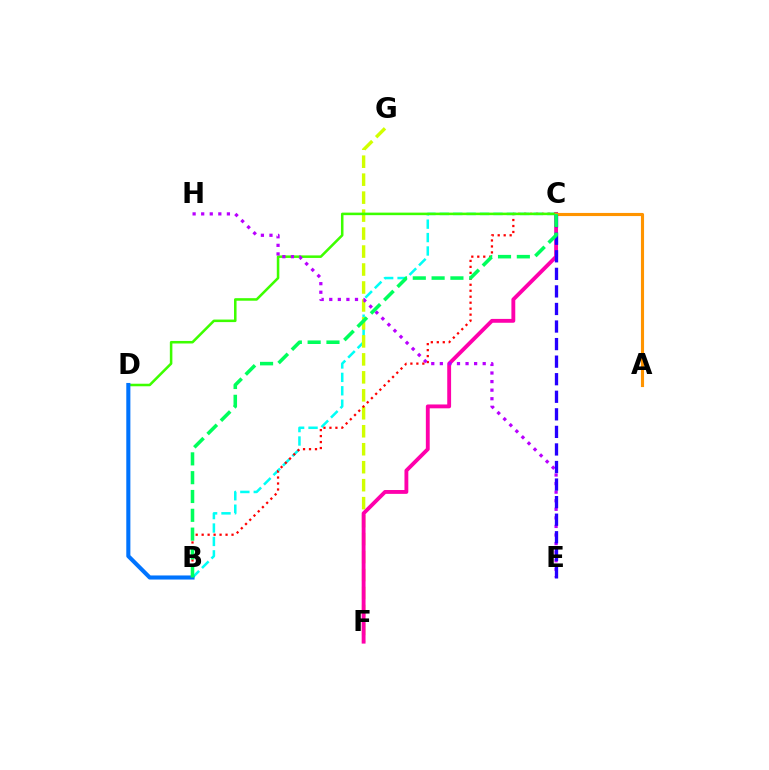{('B', 'C'): [{'color': '#00fff6', 'line_style': 'dashed', 'thickness': 1.82}, {'color': '#ff0000', 'line_style': 'dotted', 'thickness': 1.62}, {'color': '#00ff5c', 'line_style': 'dashed', 'thickness': 2.56}], ('F', 'G'): [{'color': '#d1ff00', 'line_style': 'dashed', 'thickness': 2.44}], ('C', 'F'): [{'color': '#ff00ac', 'line_style': 'solid', 'thickness': 2.78}], ('C', 'D'): [{'color': '#3dff00', 'line_style': 'solid', 'thickness': 1.83}], ('E', 'H'): [{'color': '#b900ff', 'line_style': 'dotted', 'thickness': 2.33}], ('A', 'C'): [{'color': '#ff9400', 'line_style': 'solid', 'thickness': 2.25}], ('C', 'E'): [{'color': '#2500ff', 'line_style': 'dashed', 'thickness': 2.39}], ('B', 'D'): [{'color': '#0074ff', 'line_style': 'solid', 'thickness': 2.94}]}